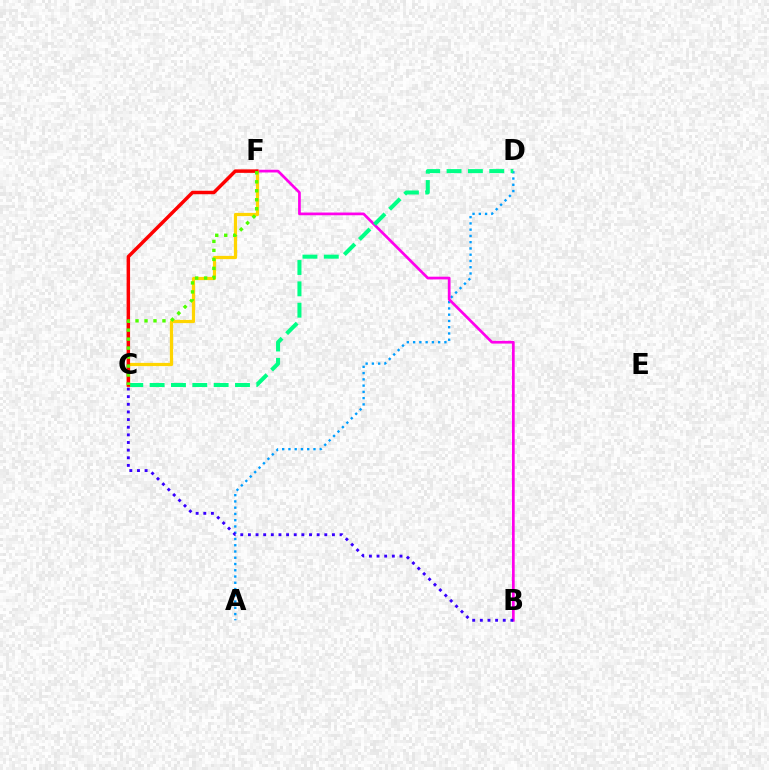{('A', 'D'): [{'color': '#009eff', 'line_style': 'dotted', 'thickness': 1.7}], ('B', 'F'): [{'color': '#ff00ed', 'line_style': 'solid', 'thickness': 1.96}], ('B', 'C'): [{'color': '#3700ff', 'line_style': 'dotted', 'thickness': 2.08}], ('C', 'D'): [{'color': '#00ff86', 'line_style': 'dashed', 'thickness': 2.9}], ('C', 'F'): [{'color': '#ffd500', 'line_style': 'solid', 'thickness': 2.33}, {'color': '#ff0000', 'line_style': 'solid', 'thickness': 2.51}, {'color': '#4fff00', 'line_style': 'dotted', 'thickness': 2.44}]}